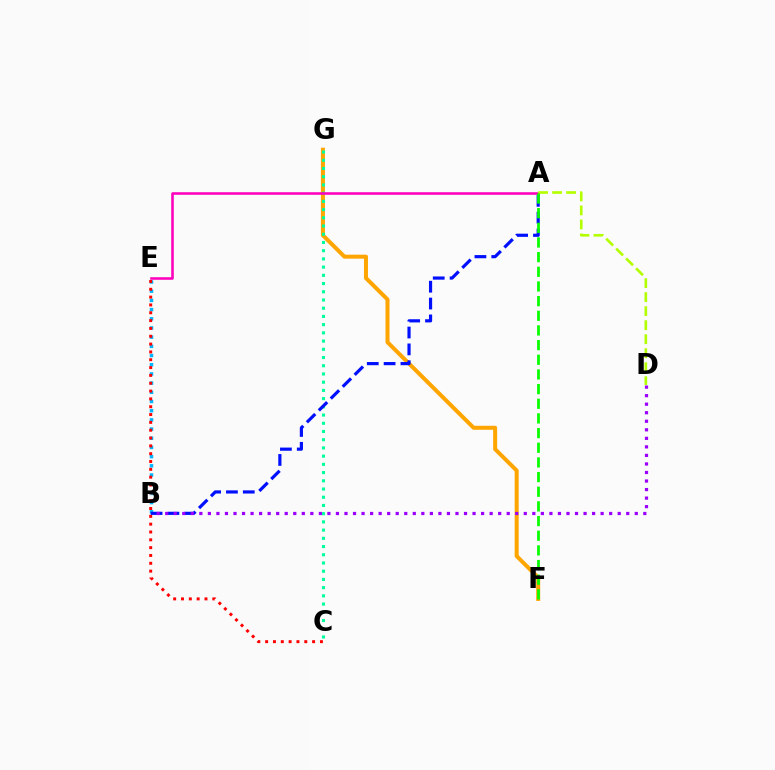{('F', 'G'): [{'color': '#ffa500', 'line_style': 'solid', 'thickness': 2.89}], ('C', 'G'): [{'color': '#00ff9d', 'line_style': 'dotted', 'thickness': 2.23}], ('B', 'E'): [{'color': '#00b5ff', 'line_style': 'dotted', 'thickness': 2.5}], ('C', 'E'): [{'color': '#ff0000', 'line_style': 'dotted', 'thickness': 2.13}], ('A', 'B'): [{'color': '#0010ff', 'line_style': 'dashed', 'thickness': 2.29}], ('B', 'D'): [{'color': '#9b00ff', 'line_style': 'dotted', 'thickness': 2.32}], ('A', 'E'): [{'color': '#ff00bd', 'line_style': 'solid', 'thickness': 1.85}], ('A', 'D'): [{'color': '#b3ff00', 'line_style': 'dashed', 'thickness': 1.9}], ('A', 'F'): [{'color': '#08ff00', 'line_style': 'dashed', 'thickness': 1.99}]}